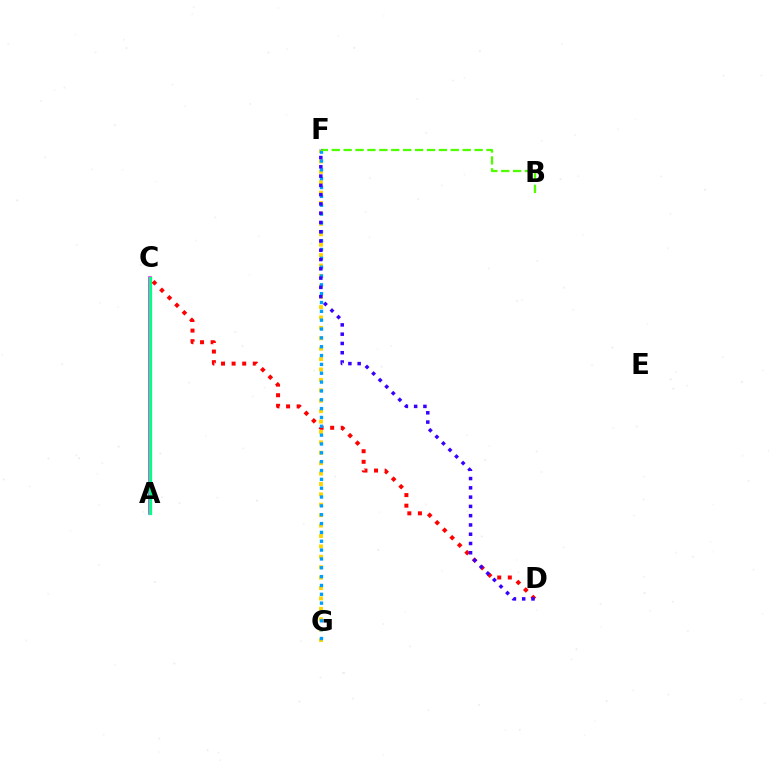{('F', 'G'): [{'color': '#ffd500', 'line_style': 'dotted', 'thickness': 2.83}, {'color': '#009eff', 'line_style': 'dotted', 'thickness': 2.4}], ('A', 'C'): [{'color': '#ff00ed', 'line_style': 'solid', 'thickness': 2.55}, {'color': '#00ff86', 'line_style': 'solid', 'thickness': 2.33}], ('C', 'D'): [{'color': '#ff0000', 'line_style': 'dotted', 'thickness': 2.88}], ('B', 'F'): [{'color': '#4fff00', 'line_style': 'dashed', 'thickness': 1.62}], ('D', 'F'): [{'color': '#3700ff', 'line_style': 'dotted', 'thickness': 2.52}]}